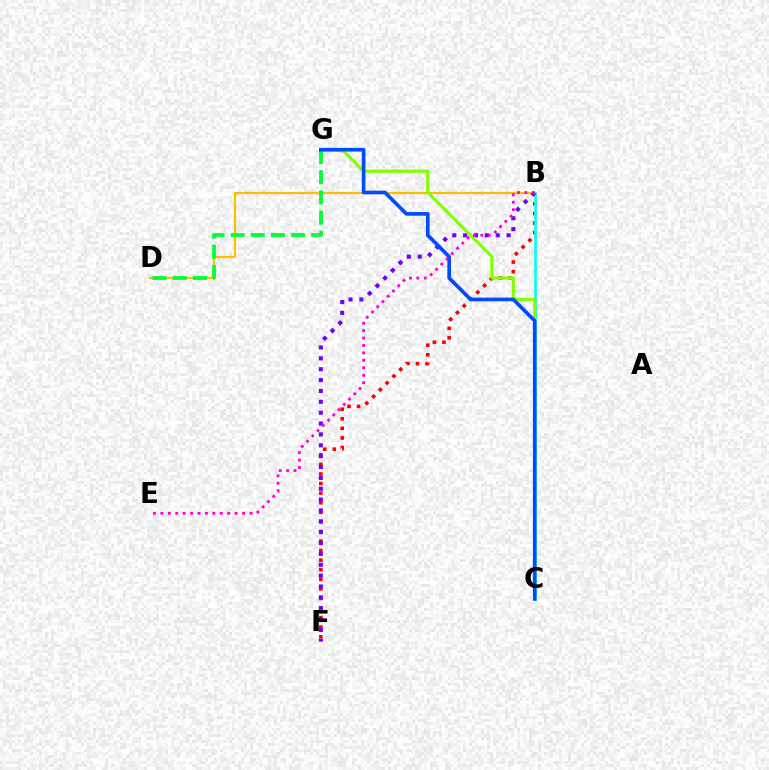{('B', 'F'): [{'color': '#ff0000', 'line_style': 'dotted', 'thickness': 2.6}, {'color': '#7200ff', 'line_style': 'dotted', 'thickness': 2.95}], ('B', 'C'): [{'color': '#00fff6', 'line_style': 'solid', 'thickness': 1.9}], ('B', 'D'): [{'color': '#ffbd00', 'line_style': 'solid', 'thickness': 1.58}], ('C', 'G'): [{'color': '#84ff00', 'line_style': 'solid', 'thickness': 2.31}, {'color': '#004bff', 'line_style': 'solid', 'thickness': 2.63}], ('D', 'G'): [{'color': '#00ff39', 'line_style': 'dashed', 'thickness': 2.74}], ('B', 'E'): [{'color': '#ff00cf', 'line_style': 'dotted', 'thickness': 2.02}]}